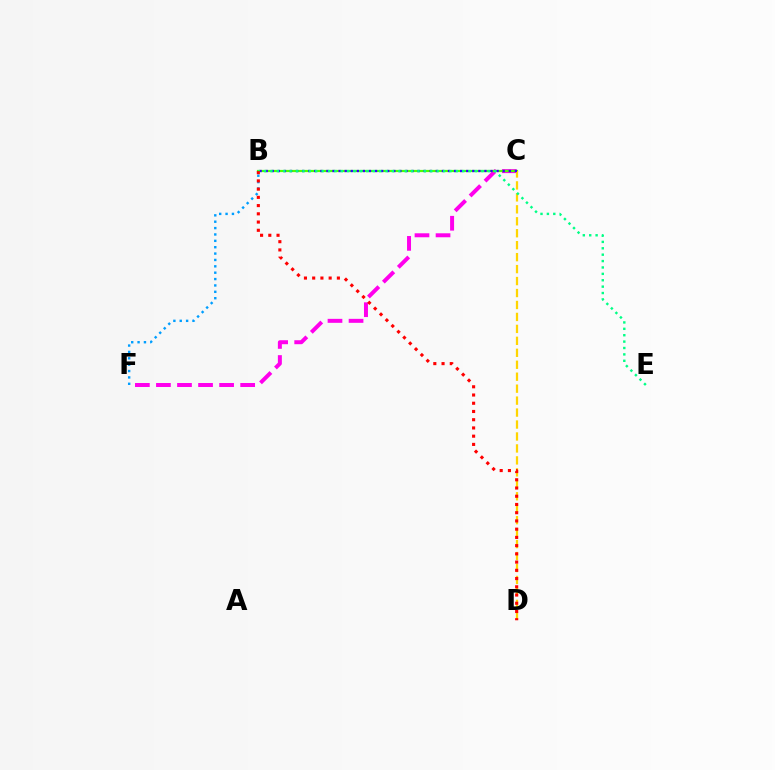{('C', 'F'): [{'color': '#ff00ed', 'line_style': 'dashed', 'thickness': 2.86}], ('B', 'C'): [{'color': '#4fff00', 'line_style': 'solid', 'thickness': 1.59}, {'color': '#3700ff', 'line_style': 'dotted', 'thickness': 1.65}], ('B', 'F'): [{'color': '#009eff', 'line_style': 'dotted', 'thickness': 1.73}], ('C', 'D'): [{'color': '#ffd500', 'line_style': 'dashed', 'thickness': 1.62}], ('B', 'E'): [{'color': '#00ff86', 'line_style': 'dotted', 'thickness': 1.74}], ('B', 'D'): [{'color': '#ff0000', 'line_style': 'dotted', 'thickness': 2.24}]}